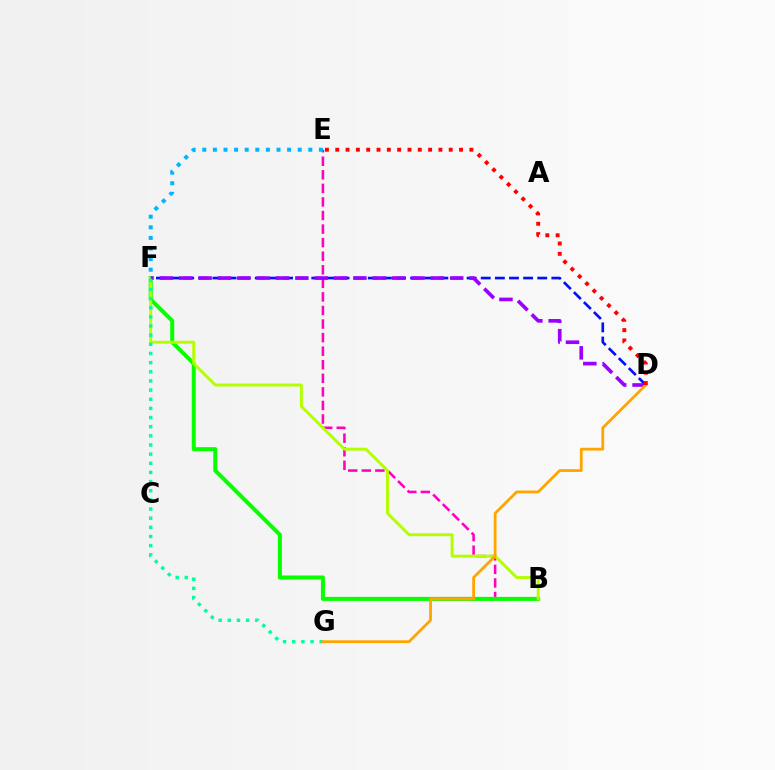{('B', 'E'): [{'color': '#ff00bd', 'line_style': 'dashed', 'thickness': 1.84}], ('D', 'F'): [{'color': '#0010ff', 'line_style': 'dashed', 'thickness': 1.92}, {'color': '#9b00ff', 'line_style': 'dashed', 'thickness': 2.63}], ('B', 'F'): [{'color': '#08ff00', 'line_style': 'solid', 'thickness': 2.9}, {'color': '#b3ff00', 'line_style': 'solid', 'thickness': 2.11}], ('F', 'G'): [{'color': '#00ff9d', 'line_style': 'dotted', 'thickness': 2.49}], ('D', 'G'): [{'color': '#ffa500', 'line_style': 'solid', 'thickness': 2.01}], ('E', 'F'): [{'color': '#00b5ff', 'line_style': 'dotted', 'thickness': 2.88}], ('D', 'E'): [{'color': '#ff0000', 'line_style': 'dotted', 'thickness': 2.8}]}